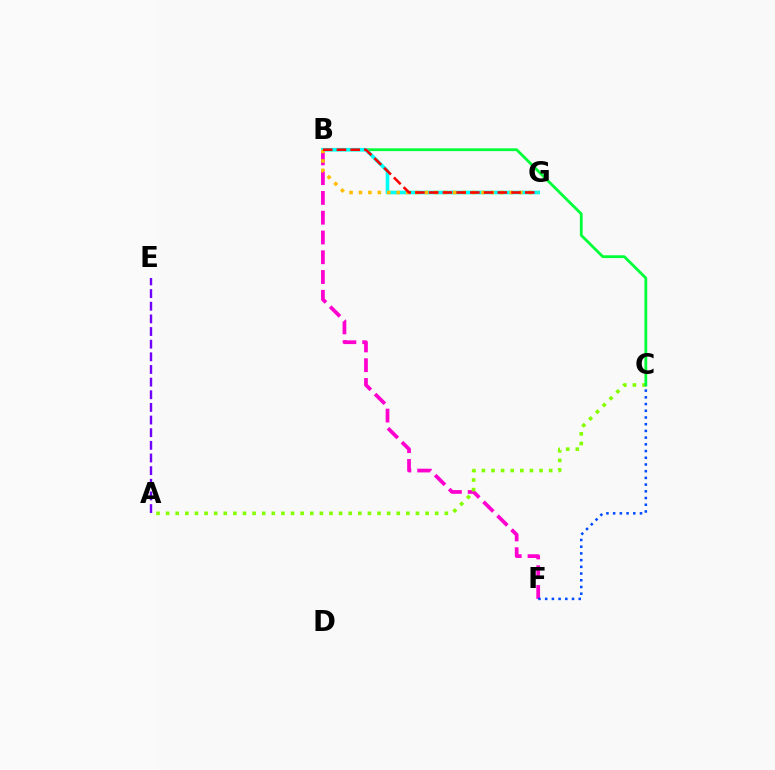{('B', 'F'): [{'color': '#ff00cf', 'line_style': 'dashed', 'thickness': 2.69}], ('A', 'C'): [{'color': '#84ff00', 'line_style': 'dotted', 'thickness': 2.61}], ('B', 'C'): [{'color': '#00ff39', 'line_style': 'solid', 'thickness': 2.01}], ('B', 'G'): [{'color': '#00fff6', 'line_style': 'solid', 'thickness': 2.6}, {'color': '#ffbd00', 'line_style': 'dotted', 'thickness': 2.56}, {'color': '#ff0000', 'line_style': 'dashed', 'thickness': 1.87}], ('A', 'E'): [{'color': '#7200ff', 'line_style': 'dashed', 'thickness': 1.72}], ('C', 'F'): [{'color': '#004bff', 'line_style': 'dotted', 'thickness': 1.82}]}